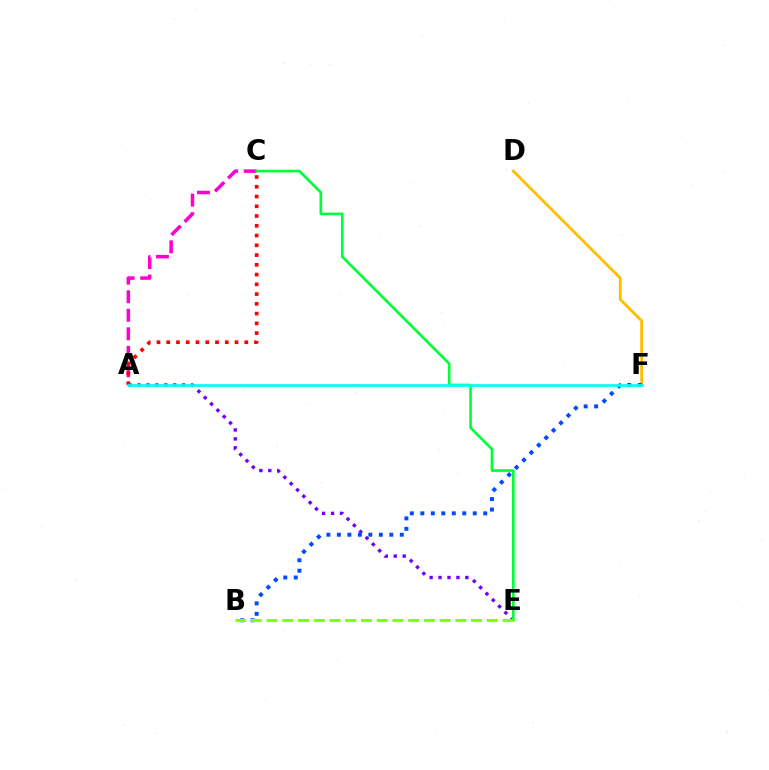{('A', 'C'): [{'color': '#ff00cf', 'line_style': 'dashed', 'thickness': 2.52}, {'color': '#ff0000', 'line_style': 'dotted', 'thickness': 2.65}], ('D', 'F'): [{'color': '#ffbd00', 'line_style': 'solid', 'thickness': 2.02}], ('A', 'E'): [{'color': '#7200ff', 'line_style': 'dotted', 'thickness': 2.43}], ('B', 'F'): [{'color': '#004bff', 'line_style': 'dotted', 'thickness': 2.85}], ('C', 'E'): [{'color': '#00ff39', 'line_style': 'solid', 'thickness': 1.91}], ('B', 'E'): [{'color': '#84ff00', 'line_style': 'dashed', 'thickness': 2.14}], ('A', 'F'): [{'color': '#00fff6', 'line_style': 'solid', 'thickness': 1.93}]}